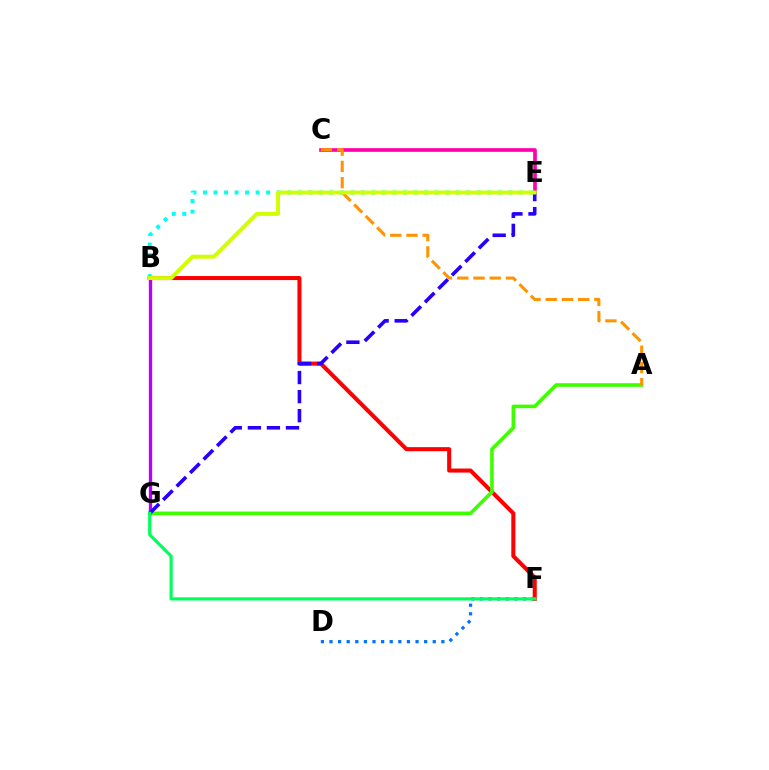{('B', 'G'): [{'color': '#b900ff', 'line_style': 'solid', 'thickness': 2.4}], ('D', 'F'): [{'color': '#0074ff', 'line_style': 'dotted', 'thickness': 2.34}], ('B', 'F'): [{'color': '#ff0000', 'line_style': 'solid', 'thickness': 2.91}], ('A', 'G'): [{'color': '#3dff00', 'line_style': 'solid', 'thickness': 2.59}], ('C', 'E'): [{'color': '#ff00ac', 'line_style': 'solid', 'thickness': 2.64}], ('A', 'C'): [{'color': '#ff9400', 'line_style': 'dashed', 'thickness': 2.2}], ('E', 'G'): [{'color': '#2500ff', 'line_style': 'dashed', 'thickness': 2.59}], ('B', 'E'): [{'color': '#00fff6', 'line_style': 'dotted', 'thickness': 2.86}, {'color': '#d1ff00', 'line_style': 'solid', 'thickness': 2.83}], ('F', 'G'): [{'color': '#00ff5c', 'line_style': 'solid', 'thickness': 2.3}]}